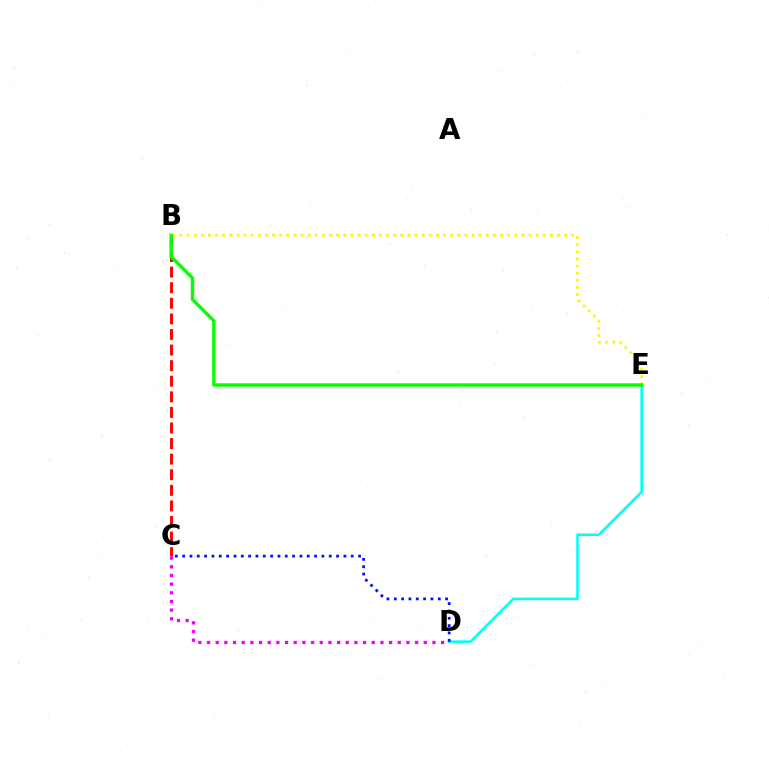{('B', 'C'): [{'color': '#ff0000', 'line_style': 'dashed', 'thickness': 2.12}], ('C', 'D'): [{'color': '#ee00ff', 'line_style': 'dotted', 'thickness': 2.36}, {'color': '#0010ff', 'line_style': 'dotted', 'thickness': 1.99}], ('D', 'E'): [{'color': '#00fff6', 'line_style': 'solid', 'thickness': 1.84}], ('B', 'E'): [{'color': '#fcf500', 'line_style': 'dotted', 'thickness': 1.94}, {'color': '#08ff00', 'line_style': 'solid', 'thickness': 2.47}]}